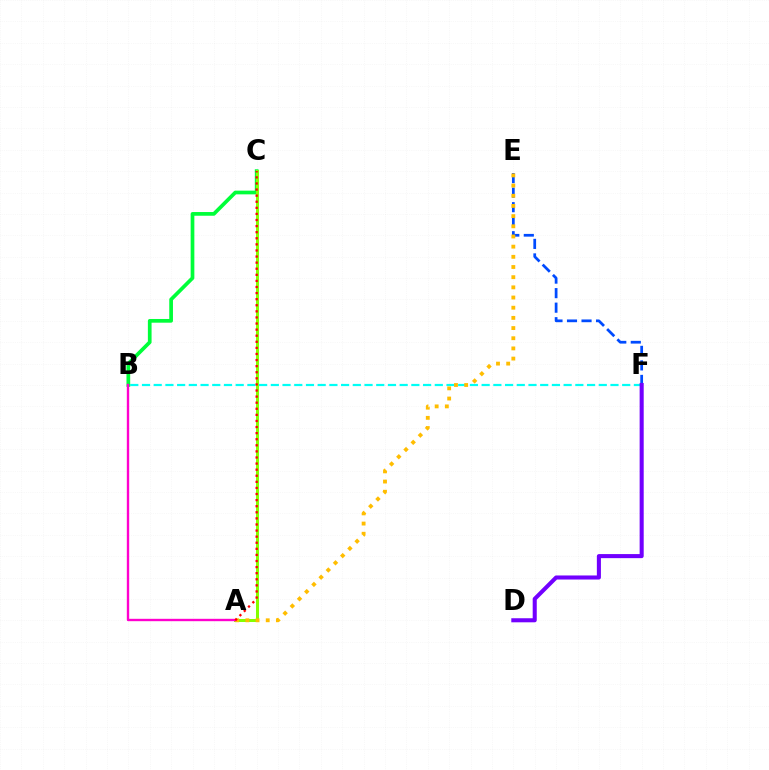{('E', 'F'): [{'color': '#004bff', 'line_style': 'dashed', 'thickness': 1.97}], ('B', 'F'): [{'color': '#00fff6', 'line_style': 'dashed', 'thickness': 1.59}], ('B', 'C'): [{'color': '#00ff39', 'line_style': 'solid', 'thickness': 2.67}], ('A', 'C'): [{'color': '#84ff00', 'line_style': 'solid', 'thickness': 2.17}, {'color': '#ff0000', 'line_style': 'dotted', 'thickness': 1.65}], ('D', 'F'): [{'color': '#7200ff', 'line_style': 'solid', 'thickness': 2.93}], ('A', 'E'): [{'color': '#ffbd00', 'line_style': 'dotted', 'thickness': 2.76}], ('A', 'B'): [{'color': '#ff00cf', 'line_style': 'solid', 'thickness': 1.71}]}